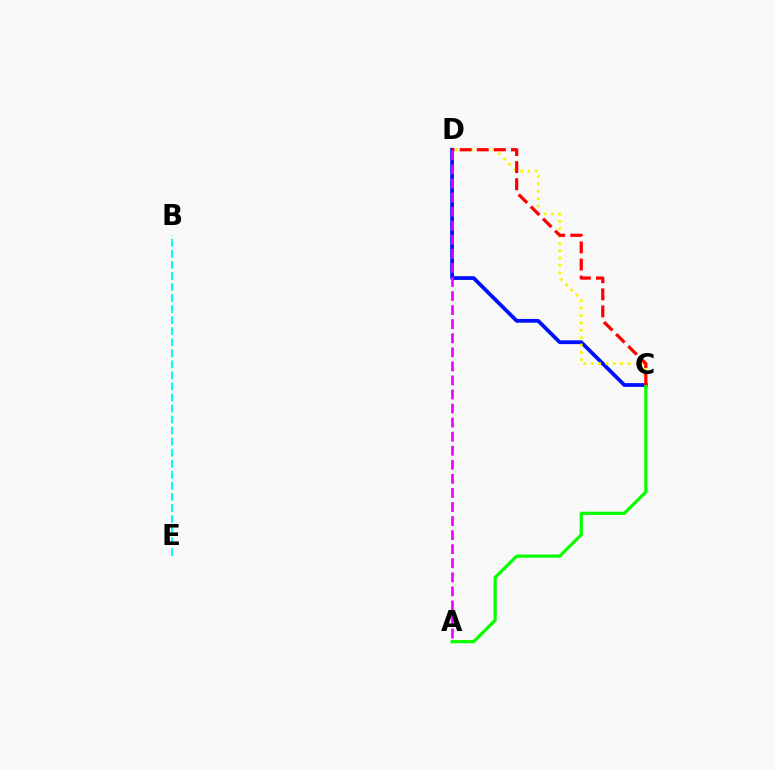{('C', 'D'): [{'color': '#0010ff', 'line_style': 'solid', 'thickness': 2.72}, {'color': '#fcf500', 'line_style': 'dotted', 'thickness': 2.0}, {'color': '#ff0000', 'line_style': 'dashed', 'thickness': 2.32}], ('A', 'C'): [{'color': '#08ff00', 'line_style': 'solid', 'thickness': 2.31}], ('B', 'E'): [{'color': '#00fff6', 'line_style': 'dashed', 'thickness': 1.5}], ('A', 'D'): [{'color': '#ee00ff', 'line_style': 'dashed', 'thickness': 1.91}]}